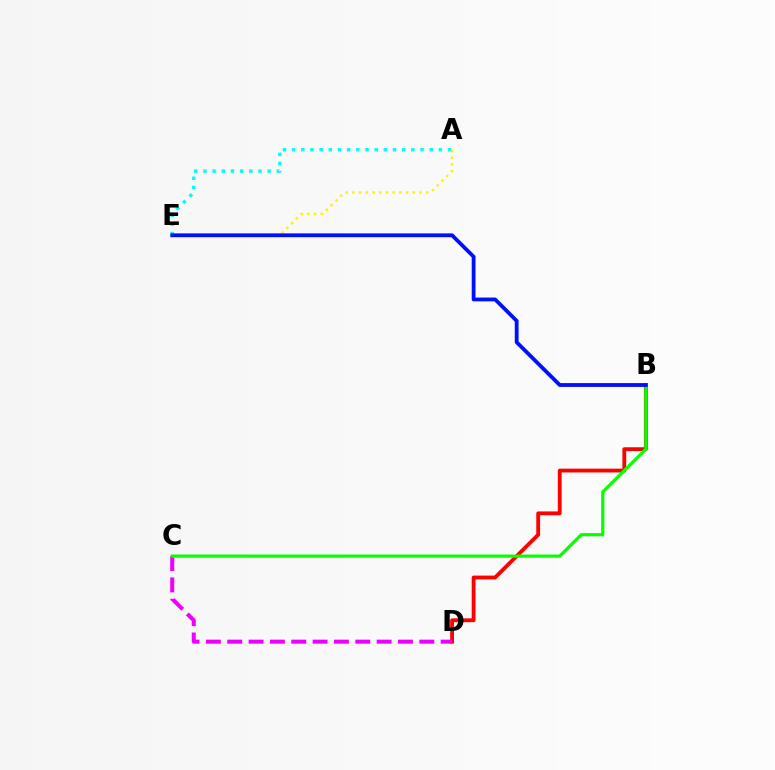{('A', 'E'): [{'color': '#00fff6', 'line_style': 'dotted', 'thickness': 2.49}, {'color': '#fcf500', 'line_style': 'dotted', 'thickness': 1.83}], ('B', 'D'): [{'color': '#ff0000', 'line_style': 'solid', 'thickness': 2.75}], ('C', 'D'): [{'color': '#ee00ff', 'line_style': 'dashed', 'thickness': 2.9}], ('B', 'C'): [{'color': '#08ff00', 'line_style': 'solid', 'thickness': 2.3}], ('B', 'E'): [{'color': '#0010ff', 'line_style': 'solid', 'thickness': 2.74}]}